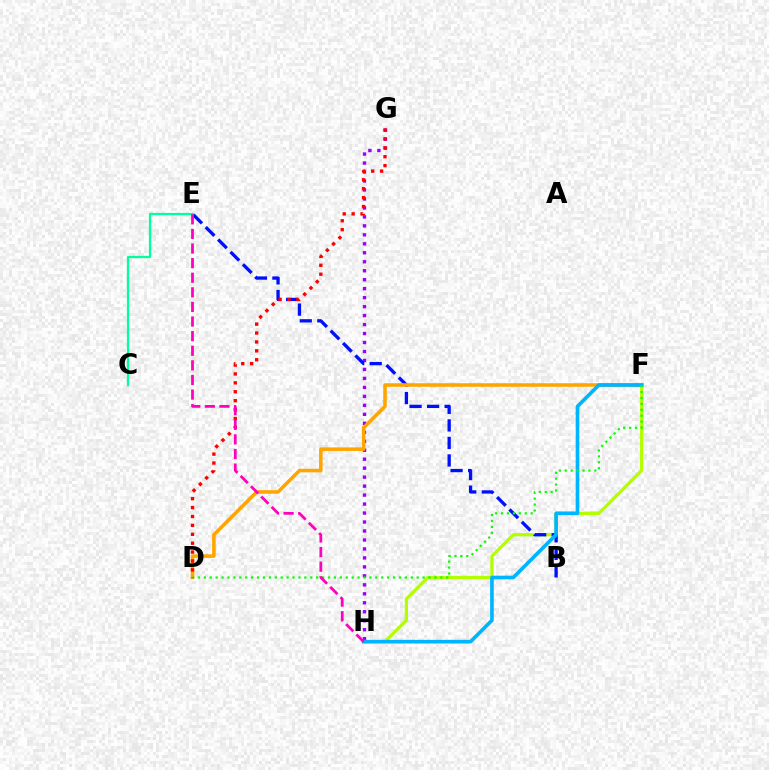{('G', 'H'): [{'color': '#9b00ff', 'line_style': 'dotted', 'thickness': 2.44}], ('F', 'H'): [{'color': '#b3ff00', 'line_style': 'solid', 'thickness': 2.34}, {'color': '#00b5ff', 'line_style': 'solid', 'thickness': 2.63}], ('B', 'E'): [{'color': '#0010ff', 'line_style': 'dashed', 'thickness': 2.38}], ('D', 'F'): [{'color': '#ffa500', 'line_style': 'solid', 'thickness': 2.55}, {'color': '#08ff00', 'line_style': 'dotted', 'thickness': 1.61}], ('C', 'E'): [{'color': '#00ff9d', 'line_style': 'solid', 'thickness': 1.63}], ('D', 'G'): [{'color': '#ff0000', 'line_style': 'dotted', 'thickness': 2.42}], ('E', 'H'): [{'color': '#ff00bd', 'line_style': 'dashed', 'thickness': 1.98}]}